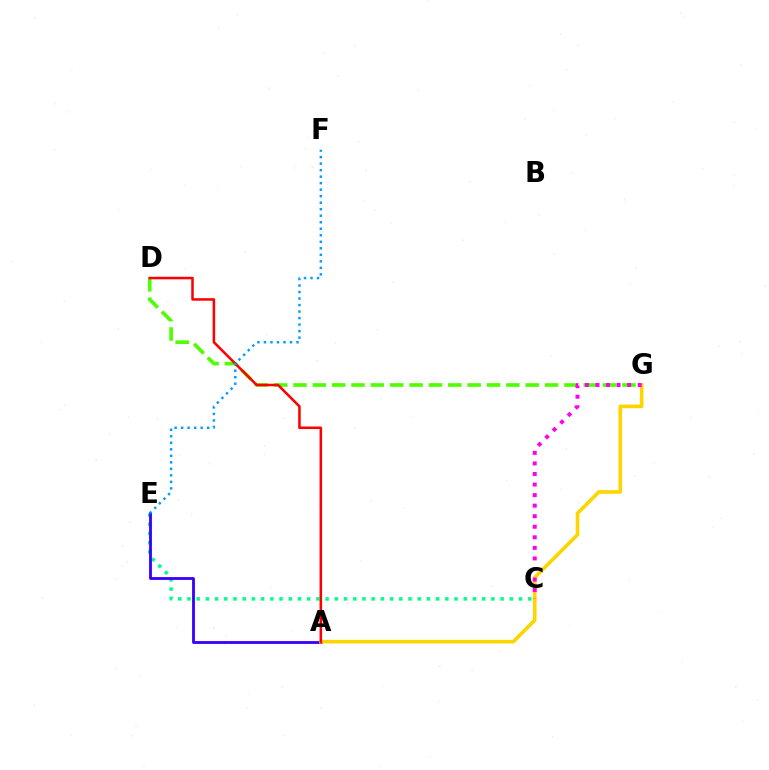{('C', 'E'): [{'color': '#00ff86', 'line_style': 'dotted', 'thickness': 2.5}], ('D', 'G'): [{'color': '#4fff00', 'line_style': 'dashed', 'thickness': 2.63}], ('A', 'E'): [{'color': '#3700ff', 'line_style': 'solid', 'thickness': 2.03}], ('A', 'G'): [{'color': '#ffd500', 'line_style': 'solid', 'thickness': 2.61}], ('C', 'G'): [{'color': '#ff00ed', 'line_style': 'dotted', 'thickness': 2.87}], ('A', 'D'): [{'color': '#ff0000', 'line_style': 'solid', 'thickness': 1.83}], ('E', 'F'): [{'color': '#009eff', 'line_style': 'dotted', 'thickness': 1.77}]}